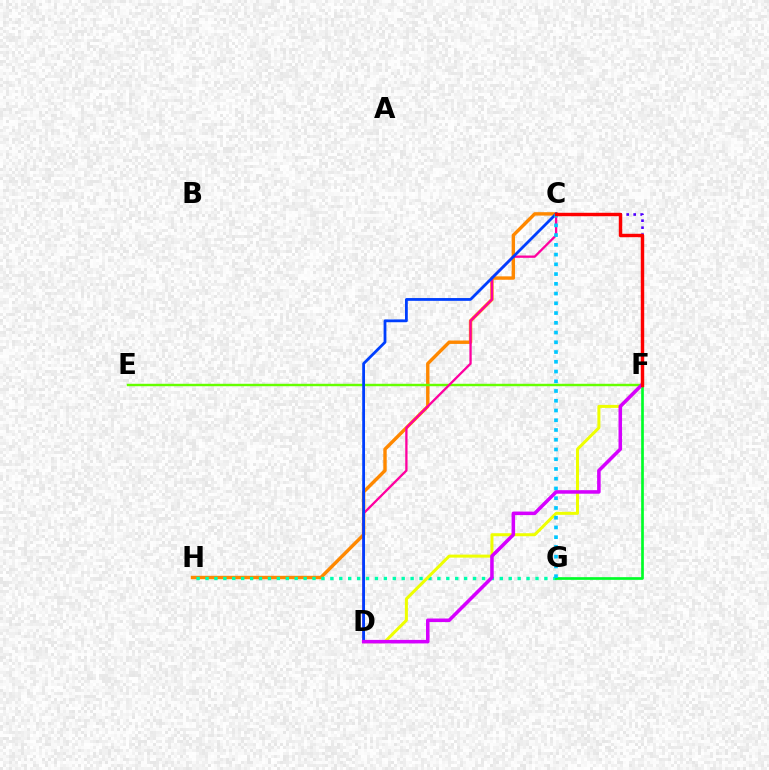{('C', 'H'): [{'color': '#ff8800', 'line_style': 'solid', 'thickness': 2.45}], ('G', 'H'): [{'color': '#00ffaf', 'line_style': 'dotted', 'thickness': 2.42}], ('F', 'G'): [{'color': '#00ff27', 'line_style': 'solid', 'thickness': 1.93}], ('C', 'F'): [{'color': '#4f00ff', 'line_style': 'dotted', 'thickness': 1.9}, {'color': '#ff0000', 'line_style': 'solid', 'thickness': 2.47}], ('D', 'F'): [{'color': '#eeff00', 'line_style': 'solid', 'thickness': 2.17}, {'color': '#d600ff', 'line_style': 'solid', 'thickness': 2.54}], ('E', 'F'): [{'color': '#66ff00', 'line_style': 'solid', 'thickness': 1.75}], ('C', 'D'): [{'color': '#ff00a0', 'line_style': 'solid', 'thickness': 1.66}, {'color': '#003fff', 'line_style': 'solid', 'thickness': 2.01}], ('C', 'G'): [{'color': '#00c7ff', 'line_style': 'dotted', 'thickness': 2.65}]}